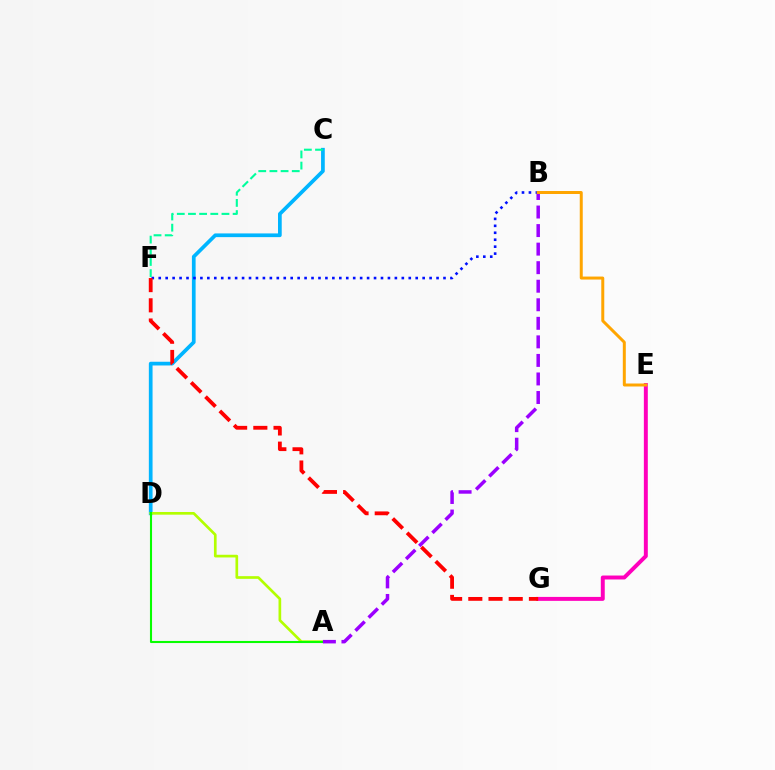{('C', 'D'): [{'color': '#00b5ff', 'line_style': 'solid', 'thickness': 2.67}], ('A', 'D'): [{'color': '#b3ff00', 'line_style': 'solid', 'thickness': 1.93}, {'color': '#08ff00', 'line_style': 'solid', 'thickness': 1.5}], ('E', 'G'): [{'color': '#ff00bd', 'line_style': 'solid', 'thickness': 2.84}], ('A', 'B'): [{'color': '#9b00ff', 'line_style': 'dashed', 'thickness': 2.52}], ('B', 'F'): [{'color': '#0010ff', 'line_style': 'dotted', 'thickness': 1.89}], ('F', 'G'): [{'color': '#ff0000', 'line_style': 'dashed', 'thickness': 2.74}], ('B', 'E'): [{'color': '#ffa500', 'line_style': 'solid', 'thickness': 2.15}], ('C', 'F'): [{'color': '#00ff9d', 'line_style': 'dashed', 'thickness': 1.52}]}